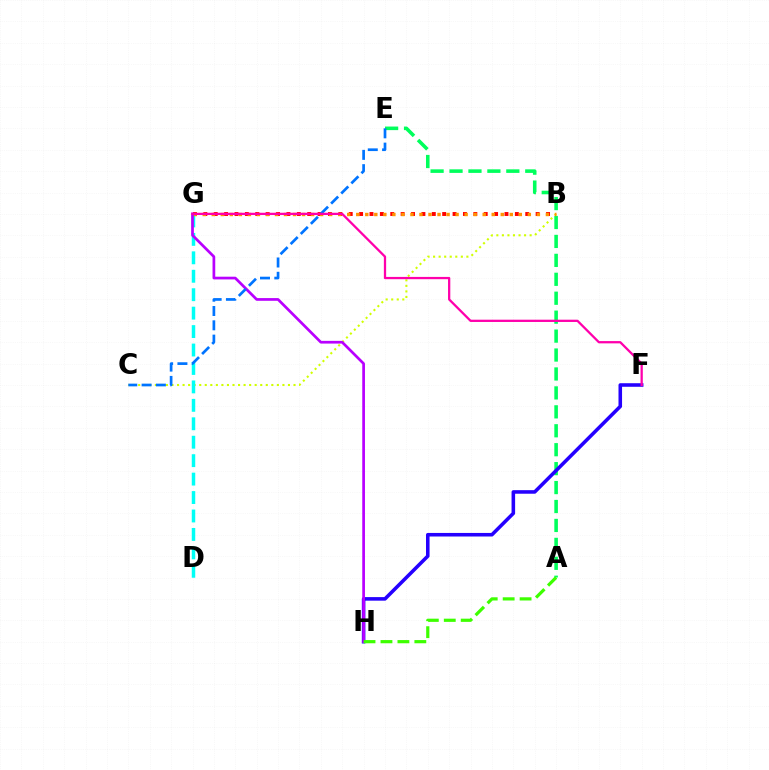{('A', 'E'): [{'color': '#00ff5c', 'line_style': 'dashed', 'thickness': 2.57}], ('B', 'C'): [{'color': '#d1ff00', 'line_style': 'dotted', 'thickness': 1.51}], ('B', 'G'): [{'color': '#ff0000', 'line_style': 'dotted', 'thickness': 2.82}, {'color': '#ff9400', 'line_style': 'dotted', 'thickness': 2.45}], ('F', 'H'): [{'color': '#2500ff', 'line_style': 'solid', 'thickness': 2.57}], ('D', 'G'): [{'color': '#00fff6', 'line_style': 'dashed', 'thickness': 2.51}], ('G', 'H'): [{'color': '#b900ff', 'line_style': 'solid', 'thickness': 1.95}], ('A', 'H'): [{'color': '#3dff00', 'line_style': 'dashed', 'thickness': 2.3}], ('C', 'E'): [{'color': '#0074ff', 'line_style': 'dashed', 'thickness': 1.94}], ('F', 'G'): [{'color': '#ff00ac', 'line_style': 'solid', 'thickness': 1.64}]}